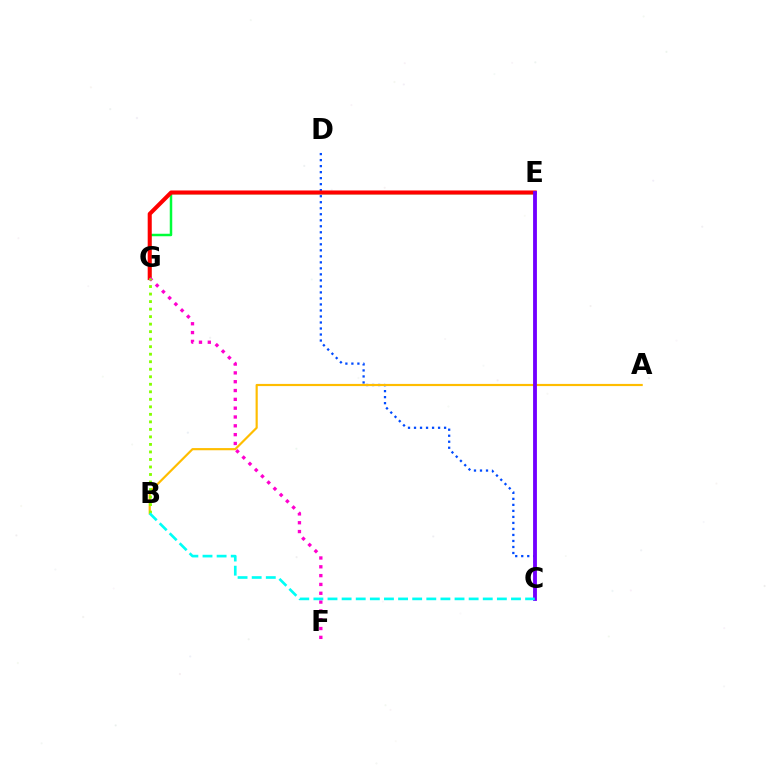{('E', 'G'): [{'color': '#00ff39', 'line_style': 'solid', 'thickness': 1.79}, {'color': '#ff0000', 'line_style': 'solid', 'thickness': 2.92}], ('C', 'D'): [{'color': '#004bff', 'line_style': 'dotted', 'thickness': 1.63}], ('A', 'B'): [{'color': '#ffbd00', 'line_style': 'solid', 'thickness': 1.57}], ('F', 'G'): [{'color': '#ff00cf', 'line_style': 'dotted', 'thickness': 2.4}], ('B', 'G'): [{'color': '#84ff00', 'line_style': 'dotted', 'thickness': 2.04}], ('C', 'E'): [{'color': '#7200ff', 'line_style': 'solid', 'thickness': 2.76}], ('B', 'C'): [{'color': '#00fff6', 'line_style': 'dashed', 'thickness': 1.92}]}